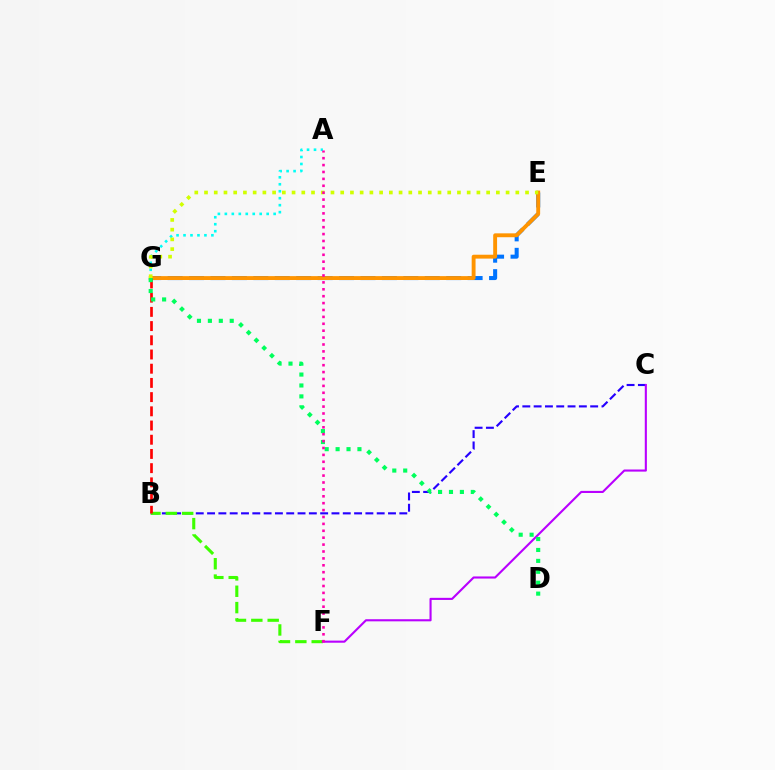{('B', 'C'): [{'color': '#2500ff', 'line_style': 'dashed', 'thickness': 1.54}], ('E', 'G'): [{'color': '#0074ff', 'line_style': 'dashed', 'thickness': 2.91}, {'color': '#ff9400', 'line_style': 'solid', 'thickness': 2.79}, {'color': '#d1ff00', 'line_style': 'dotted', 'thickness': 2.64}], ('A', 'G'): [{'color': '#00fff6', 'line_style': 'dotted', 'thickness': 1.89}], ('B', 'F'): [{'color': '#3dff00', 'line_style': 'dashed', 'thickness': 2.22}], ('C', 'F'): [{'color': '#b900ff', 'line_style': 'solid', 'thickness': 1.52}], ('B', 'G'): [{'color': '#ff0000', 'line_style': 'dashed', 'thickness': 1.93}], ('D', 'G'): [{'color': '#00ff5c', 'line_style': 'dotted', 'thickness': 2.97}], ('A', 'F'): [{'color': '#ff00ac', 'line_style': 'dotted', 'thickness': 1.87}]}